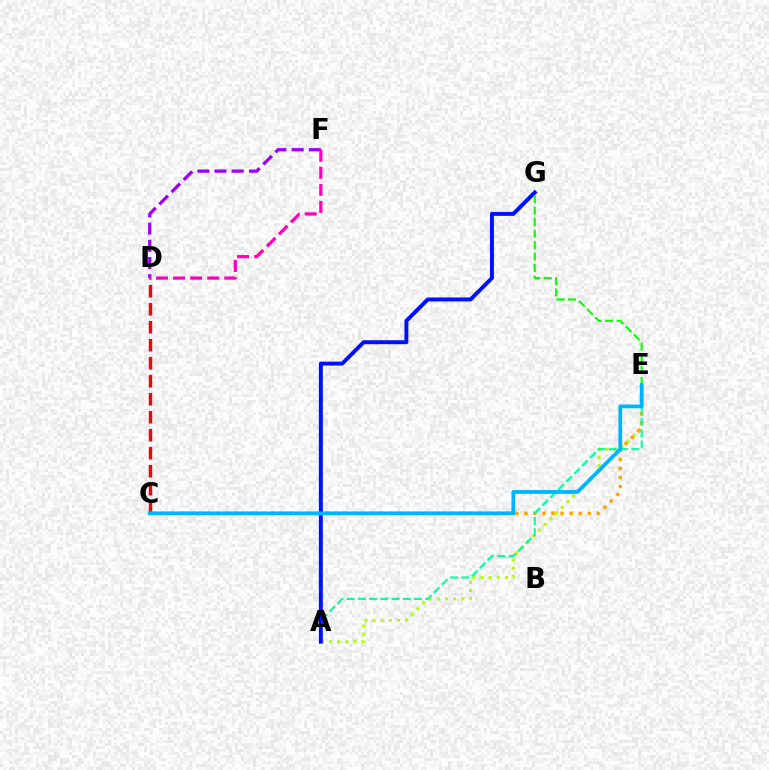{('D', 'F'): [{'color': '#9b00ff', 'line_style': 'dashed', 'thickness': 2.34}, {'color': '#ff00bd', 'line_style': 'dashed', 'thickness': 2.32}], ('A', 'E'): [{'color': '#b3ff00', 'line_style': 'dotted', 'thickness': 2.21}, {'color': '#00ff9d', 'line_style': 'dashed', 'thickness': 1.52}], ('C', 'E'): [{'color': '#ffa500', 'line_style': 'dotted', 'thickness': 2.46}, {'color': '#00b5ff', 'line_style': 'solid', 'thickness': 2.72}], ('A', 'G'): [{'color': '#0010ff', 'line_style': 'solid', 'thickness': 2.84}], ('C', 'D'): [{'color': '#ff0000', 'line_style': 'dashed', 'thickness': 2.45}], ('E', 'G'): [{'color': '#08ff00', 'line_style': 'dashed', 'thickness': 1.56}]}